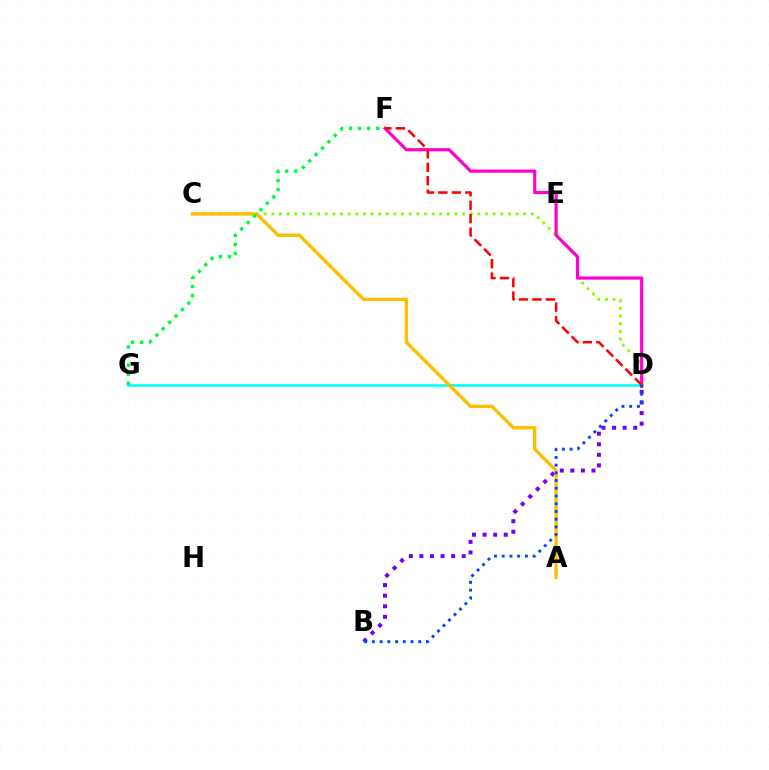{('C', 'D'): [{'color': '#84ff00', 'line_style': 'dotted', 'thickness': 2.07}], ('D', 'G'): [{'color': '#00fff6', 'line_style': 'solid', 'thickness': 1.89}], ('D', 'F'): [{'color': '#ff00cf', 'line_style': 'solid', 'thickness': 2.3}, {'color': '#ff0000', 'line_style': 'dashed', 'thickness': 1.83}], ('B', 'D'): [{'color': '#7200ff', 'line_style': 'dotted', 'thickness': 2.87}, {'color': '#004bff', 'line_style': 'dotted', 'thickness': 2.1}], ('A', 'C'): [{'color': '#ffbd00', 'line_style': 'solid', 'thickness': 2.41}], ('F', 'G'): [{'color': '#00ff39', 'line_style': 'dotted', 'thickness': 2.46}]}